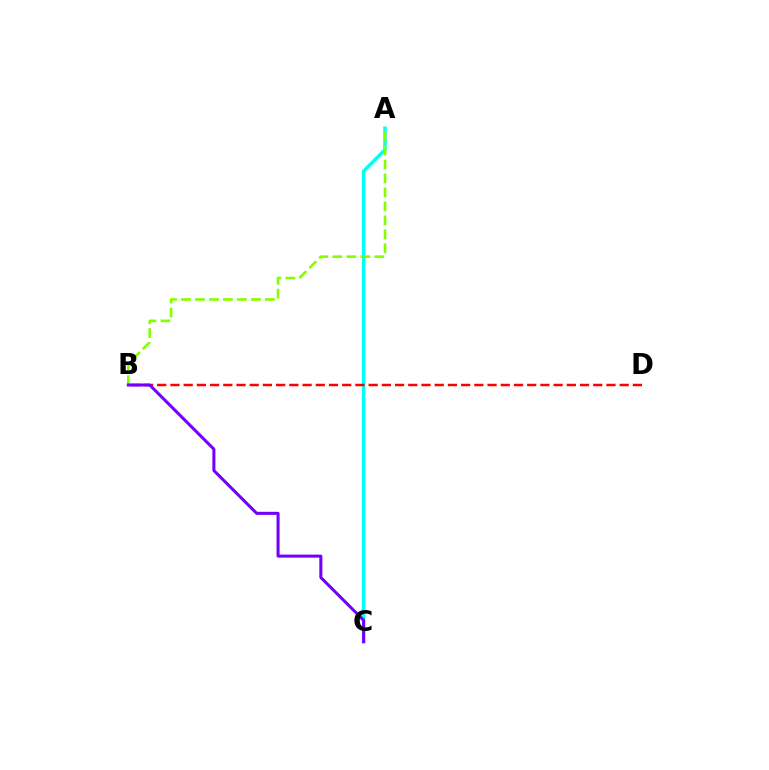{('A', 'C'): [{'color': '#00fff6', 'line_style': 'solid', 'thickness': 2.5}], ('A', 'B'): [{'color': '#84ff00', 'line_style': 'dashed', 'thickness': 1.9}], ('B', 'D'): [{'color': '#ff0000', 'line_style': 'dashed', 'thickness': 1.79}], ('B', 'C'): [{'color': '#7200ff', 'line_style': 'solid', 'thickness': 2.18}]}